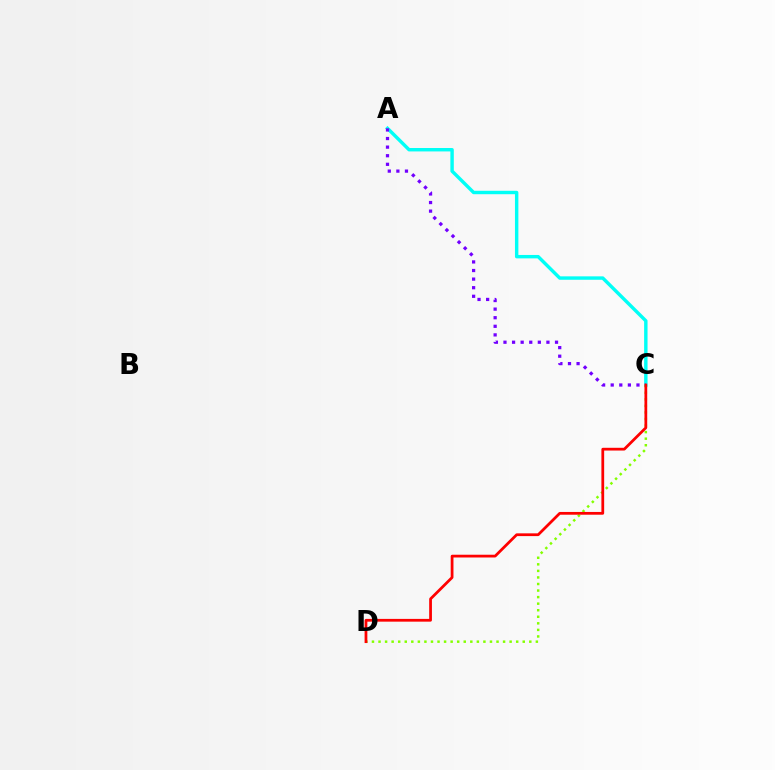{('A', 'C'): [{'color': '#00fff6', 'line_style': 'solid', 'thickness': 2.46}, {'color': '#7200ff', 'line_style': 'dotted', 'thickness': 2.33}], ('C', 'D'): [{'color': '#84ff00', 'line_style': 'dotted', 'thickness': 1.78}, {'color': '#ff0000', 'line_style': 'solid', 'thickness': 1.99}]}